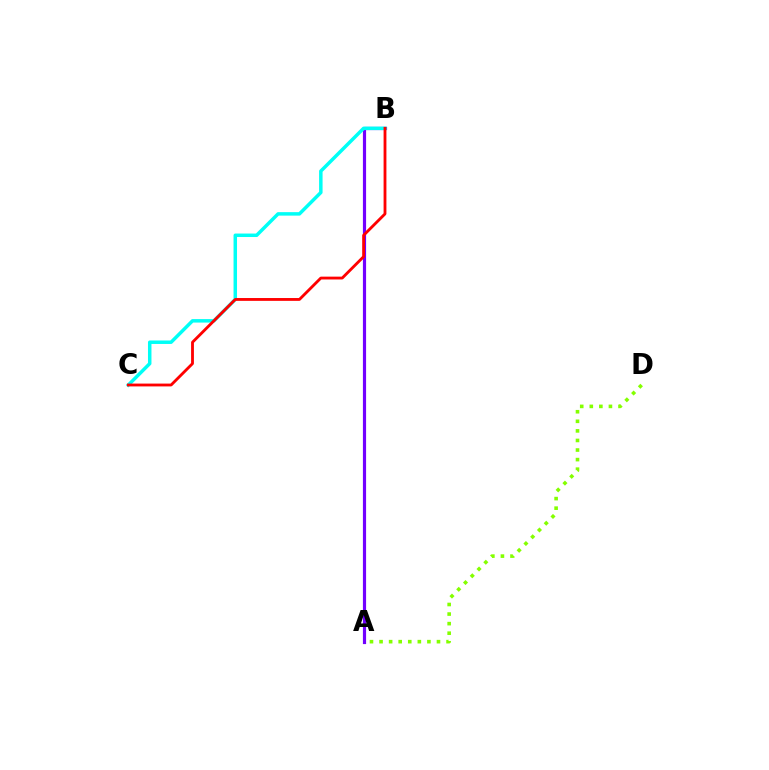{('A', 'D'): [{'color': '#84ff00', 'line_style': 'dotted', 'thickness': 2.6}], ('A', 'B'): [{'color': '#7200ff', 'line_style': 'solid', 'thickness': 2.28}], ('B', 'C'): [{'color': '#00fff6', 'line_style': 'solid', 'thickness': 2.51}, {'color': '#ff0000', 'line_style': 'solid', 'thickness': 2.04}]}